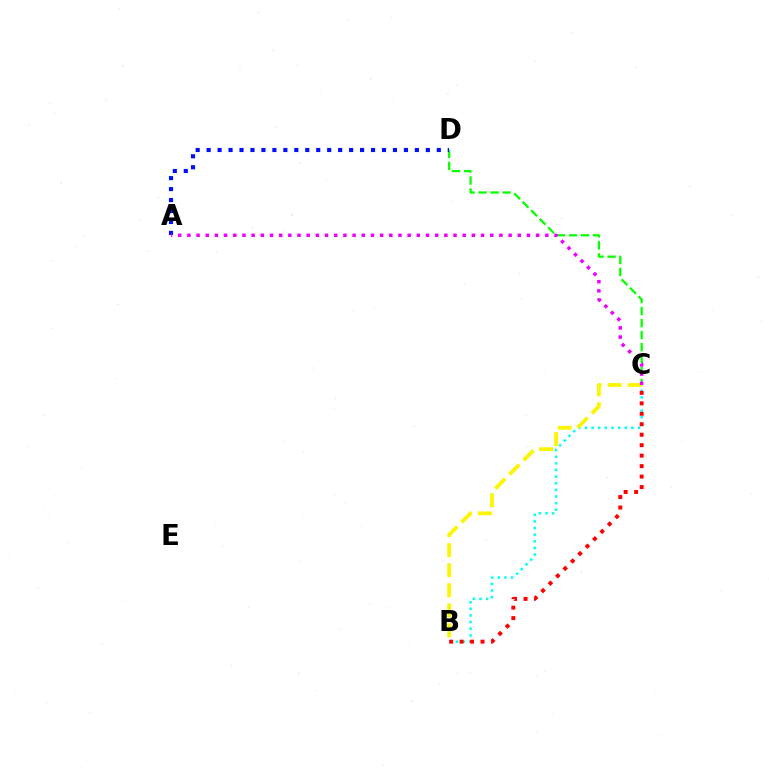{('B', 'C'): [{'color': '#00fff6', 'line_style': 'dotted', 'thickness': 1.8}, {'color': '#fcf500', 'line_style': 'dashed', 'thickness': 2.72}, {'color': '#ff0000', 'line_style': 'dotted', 'thickness': 2.84}], ('C', 'D'): [{'color': '#08ff00', 'line_style': 'dashed', 'thickness': 1.63}], ('A', 'D'): [{'color': '#0010ff', 'line_style': 'dotted', 'thickness': 2.98}], ('A', 'C'): [{'color': '#ee00ff', 'line_style': 'dotted', 'thickness': 2.49}]}